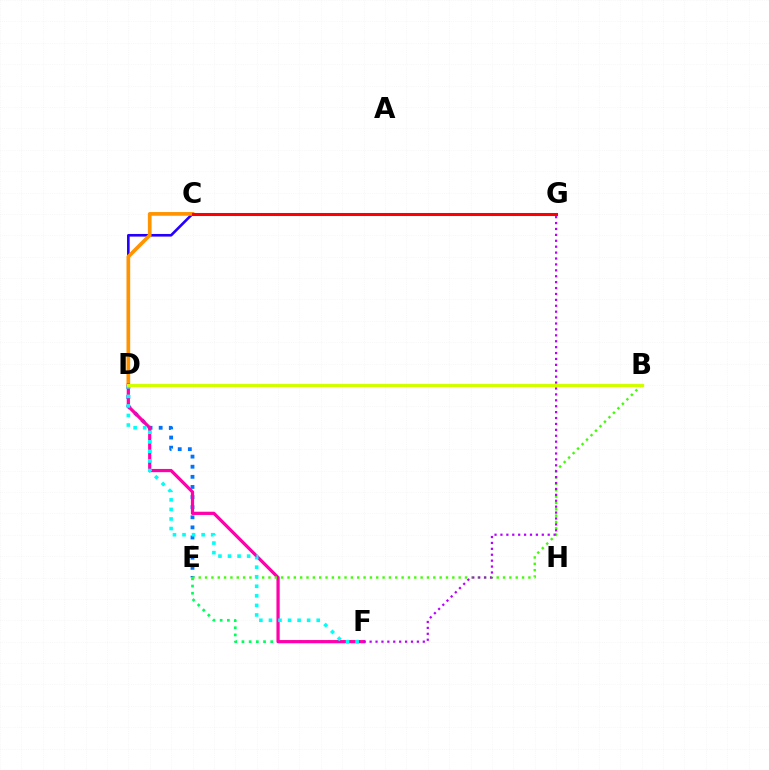{('D', 'E'): [{'color': '#0074ff', 'line_style': 'dotted', 'thickness': 2.75}], ('E', 'F'): [{'color': '#00ff5c', 'line_style': 'dotted', 'thickness': 1.95}], ('C', 'D'): [{'color': '#2500ff', 'line_style': 'solid', 'thickness': 1.89}, {'color': '#ff9400', 'line_style': 'solid', 'thickness': 2.66}], ('D', 'F'): [{'color': '#ff00ac', 'line_style': 'solid', 'thickness': 2.32}, {'color': '#00fff6', 'line_style': 'dotted', 'thickness': 2.6}], ('B', 'E'): [{'color': '#3dff00', 'line_style': 'dotted', 'thickness': 1.72}], ('F', 'G'): [{'color': '#b900ff', 'line_style': 'dotted', 'thickness': 1.61}], ('B', 'D'): [{'color': '#d1ff00', 'line_style': 'solid', 'thickness': 2.33}], ('C', 'G'): [{'color': '#ff0000', 'line_style': 'solid', 'thickness': 2.2}]}